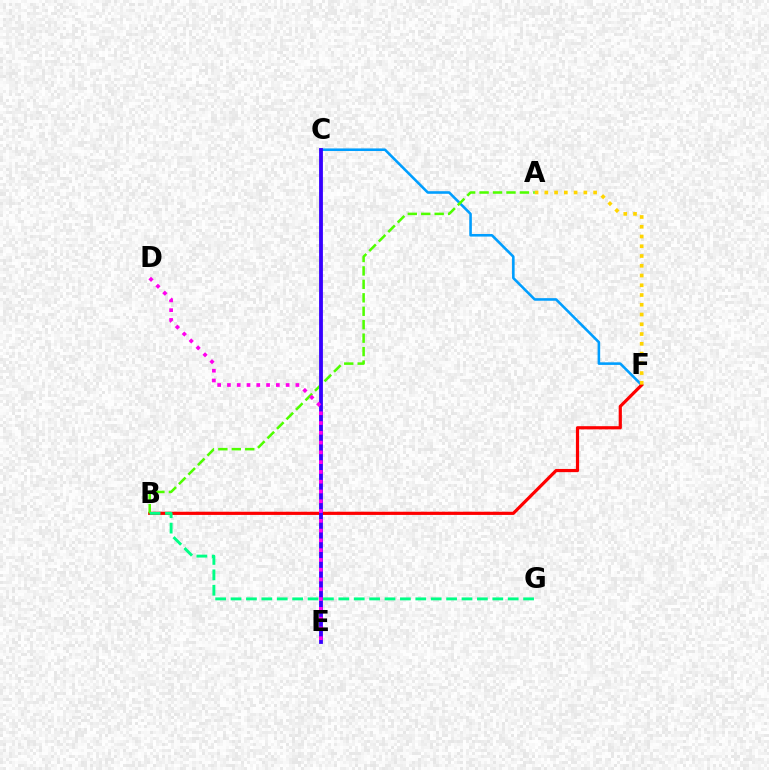{('C', 'F'): [{'color': '#009eff', 'line_style': 'solid', 'thickness': 1.86}], ('B', 'F'): [{'color': '#ff0000', 'line_style': 'solid', 'thickness': 2.29}], ('A', 'F'): [{'color': '#ffd500', 'line_style': 'dotted', 'thickness': 2.65}], ('A', 'B'): [{'color': '#4fff00', 'line_style': 'dashed', 'thickness': 1.83}], ('B', 'G'): [{'color': '#00ff86', 'line_style': 'dashed', 'thickness': 2.09}], ('C', 'E'): [{'color': '#3700ff', 'line_style': 'solid', 'thickness': 2.75}], ('D', 'E'): [{'color': '#ff00ed', 'line_style': 'dotted', 'thickness': 2.66}]}